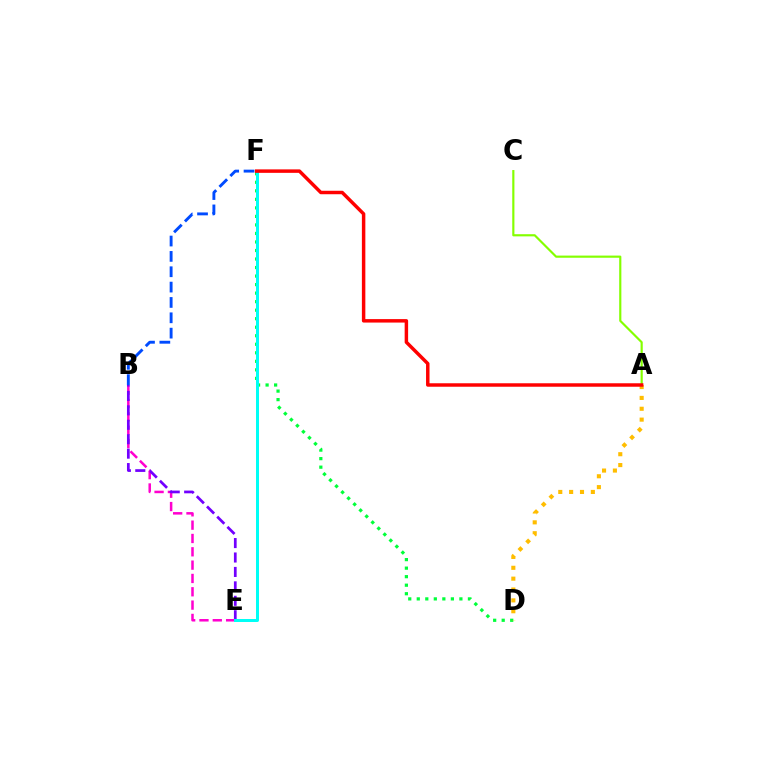{('B', 'E'): [{'color': '#ff00cf', 'line_style': 'dashed', 'thickness': 1.81}, {'color': '#7200ff', 'line_style': 'dashed', 'thickness': 1.96}], ('B', 'F'): [{'color': '#004bff', 'line_style': 'dashed', 'thickness': 2.09}], ('D', 'F'): [{'color': '#00ff39', 'line_style': 'dotted', 'thickness': 2.32}], ('E', 'F'): [{'color': '#00fff6', 'line_style': 'solid', 'thickness': 2.16}], ('A', 'C'): [{'color': '#84ff00', 'line_style': 'solid', 'thickness': 1.56}], ('A', 'D'): [{'color': '#ffbd00', 'line_style': 'dotted', 'thickness': 2.95}], ('A', 'F'): [{'color': '#ff0000', 'line_style': 'solid', 'thickness': 2.5}]}